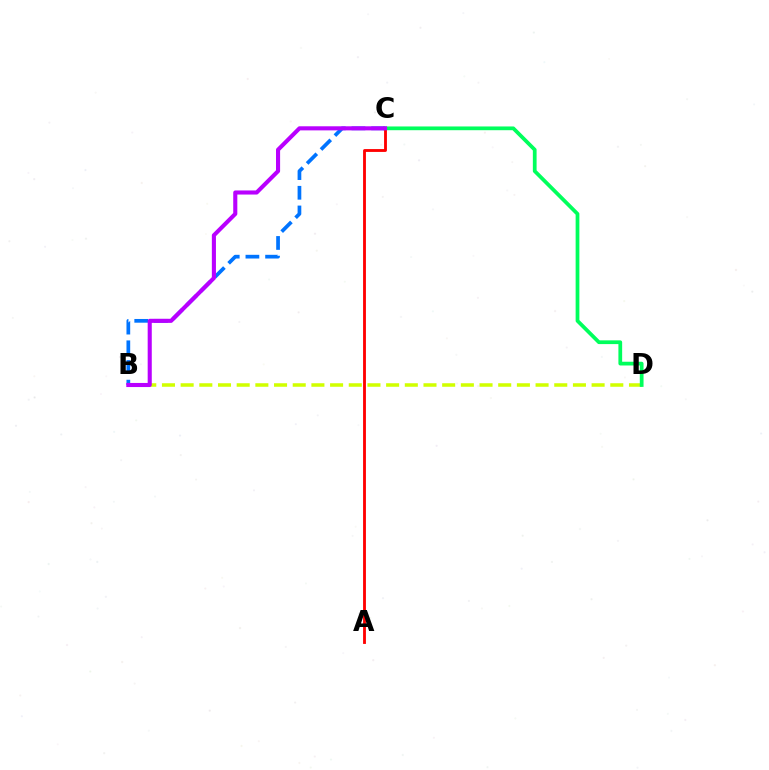{('B', 'D'): [{'color': '#d1ff00', 'line_style': 'dashed', 'thickness': 2.54}], ('C', 'D'): [{'color': '#00ff5c', 'line_style': 'solid', 'thickness': 2.7}], ('B', 'C'): [{'color': '#0074ff', 'line_style': 'dashed', 'thickness': 2.67}, {'color': '#b900ff', 'line_style': 'solid', 'thickness': 2.95}], ('A', 'C'): [{'color': '#ff0000', 'line_style': 'solid', 'thickness': 2.05}]}